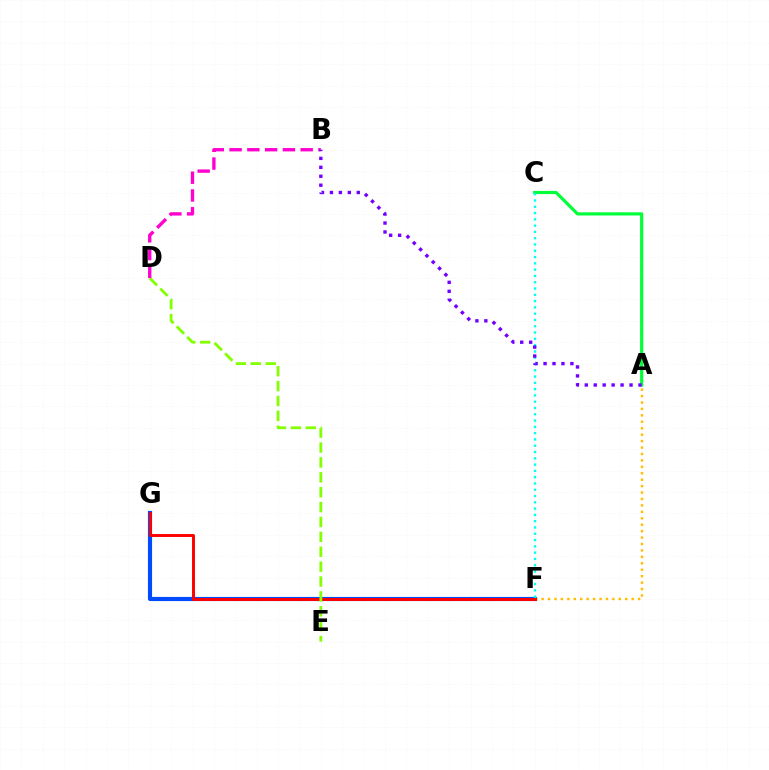{('A', 'C'): [{'color': '#00ff39', 'line_style': 'solid', 'thickness': 2.29}], ('F', 'G'): [{'color': '#004bff', 'line_style': 'solid', 'thickness': 2.98}, {'color': '#ff0000', 'line_style': 'solid', 'thickness': 2.12}], ('A', 'F'): [{'color': '#ffbd00', 'line_style': 'dotted', 'thickness': 1.75}], ('D', 'E'): [{'color': '#84ff00', 'line_style': 'dashed', 'thickness': 2.02}], ('B', 'D'): [{'color': '#ff00cf', 'line_style': 'dashed', 'thickness': 2.41}], ('C', 'F'): [{'color': '#00fff6', 'line_style': 'dotted', 'thickness': 1.71}], ('A', 'B'): [{'color': '#7200ff', 'line_style': 'dotted', 'thickness': 2.43}]}